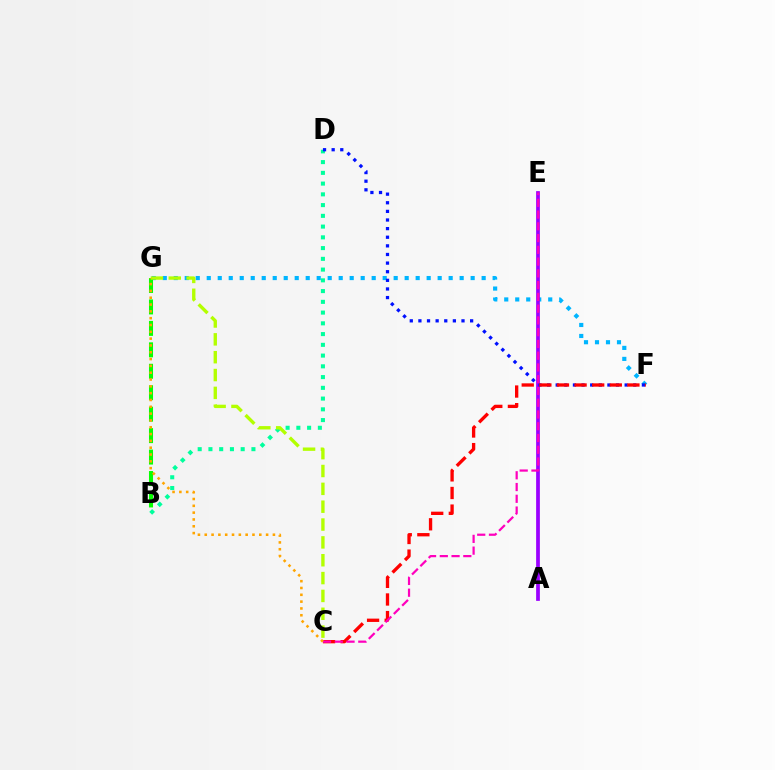{('F', 'G'): [{'color': '#00b5ff', 'line_style': 'dotted', 'thickness': 2.99}], ('B', 'D'): [{'color': '#00ff9d', 'line_style': 'dotted', 'thickness': 2.92}], ('A', 'E'): [{'color': '#9b00ff', 'line_style': 'solid', 'thickness': 2.69}], ('D', 'F'): [{'color': '#0010ff', 'line_style': 'dotted', 'thickness': 2.34}], ('B', 'G'): [{'color': '#08ff00', 'line_style': 'dashed', 'thickness': 2.91}], ('C', 'F'): [{'color': '#ff0000', 'line_style': 'dashed', 'thickness': 2.39}], ('C', 'E'): [{'color': '#ff00bd', 'line_style': 'dashed', 'thickness': 1.6}], ('C', 'G'): [{'color': '#b3ff00', 'line_style': 'dashed', 'thickness': 2.42}, {'color': '#ffa500', 'line_style': 'dotted', 'thickness': 1.85}]}